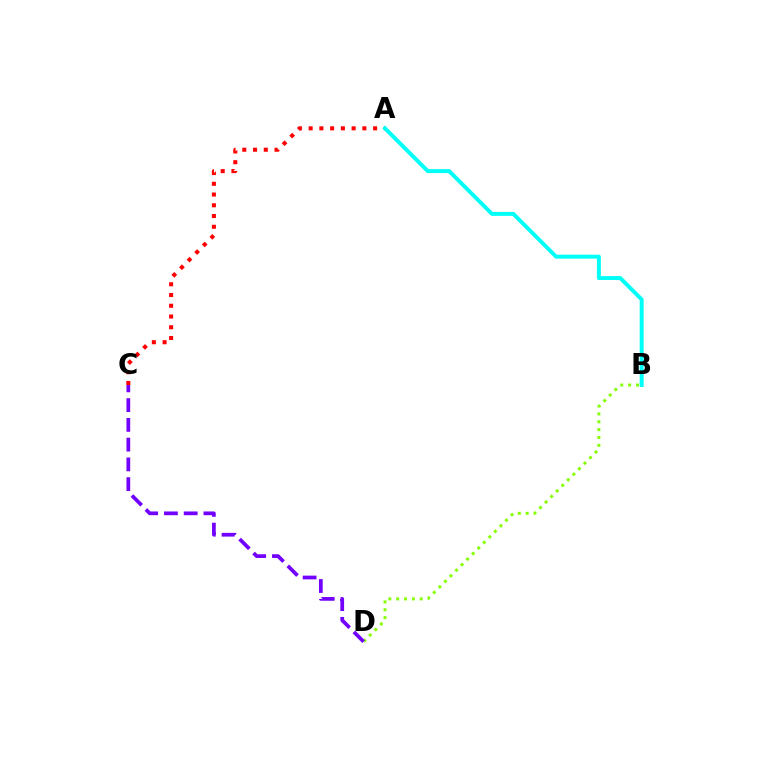{('A', 'C'): [{'color': '#ff0000', 'line_style': 'dotted', 'thickness': 2.92}], ('B', 'D'): [{'color': '#84ff00', 'line_style': 'dotted', 'thickness': 2.13}], ('C', 'D'): [{'color': '#7200ff', 'line_style': 'dashed', 'thickness': 2.68}], ('A', 'B'): [{'color': '#00fff6', 'line_style': 'solid', 'thickness': 2.84}]}